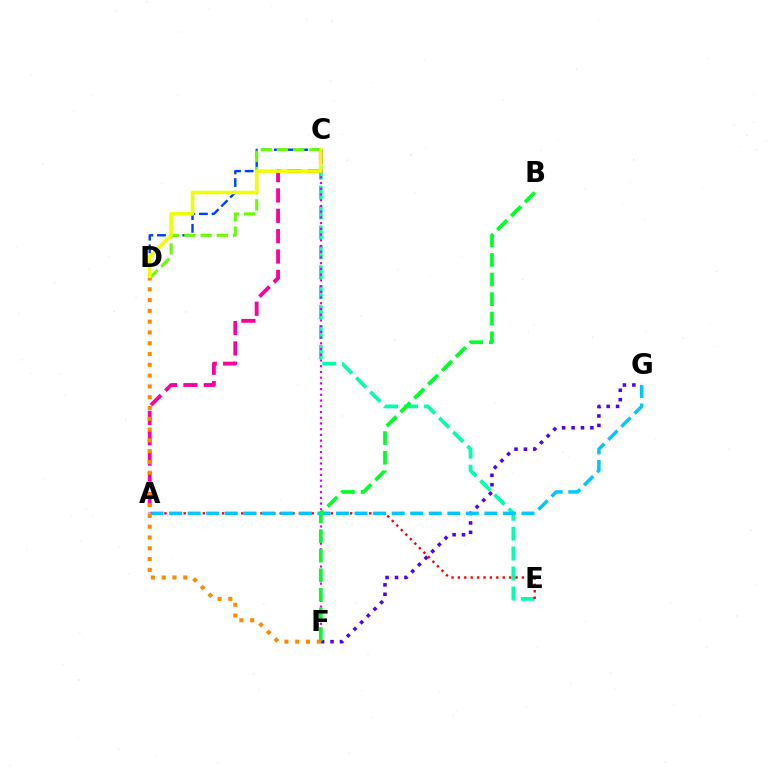{('C', 'E'): [{'color': '#00ffaf', 'line_style': 'dashed', 'thickness': 2.71}], ('A', 'E'): [{'color': '#ff0000', 'line_style': 'dotted', 'thickness': 1.74}], ('C', 'D'): [{'color': '#003fff', 'line_style': 'dashed', 'thickness': 1.72}, {'color': '#66ff00', 'line_style': 'dashed', 'thickness': 2.2}, {'color': '#eeff00', 'line_style': 'solid', 'thickness': 2.59}], ('F', 'G'): [{'color': '#4f00ff', 'line_style': 'dotted', 'thickness': 2.56}], ('A', 'G'): [{'color': '#00c7ff', 'line_style': 'dashed', 'thickness': 2.52}], ('C', 'F'): [{'color': '#d600ff', 'line_style': 'dotted', 'thickness': 1.56}], ('B', 'F'): [{'color': '#00ff27', 'line_style': 'dashed', 'thickness': 2.66}], ('A', 'C'): [{'color': '#ff00a0', 'line_style': 'dashed', 'thickness': 2.77}], ('D', 'F'): [{'color': '#ff8800', 'line_style': 'dotted', 'thickness': 2.93}]}